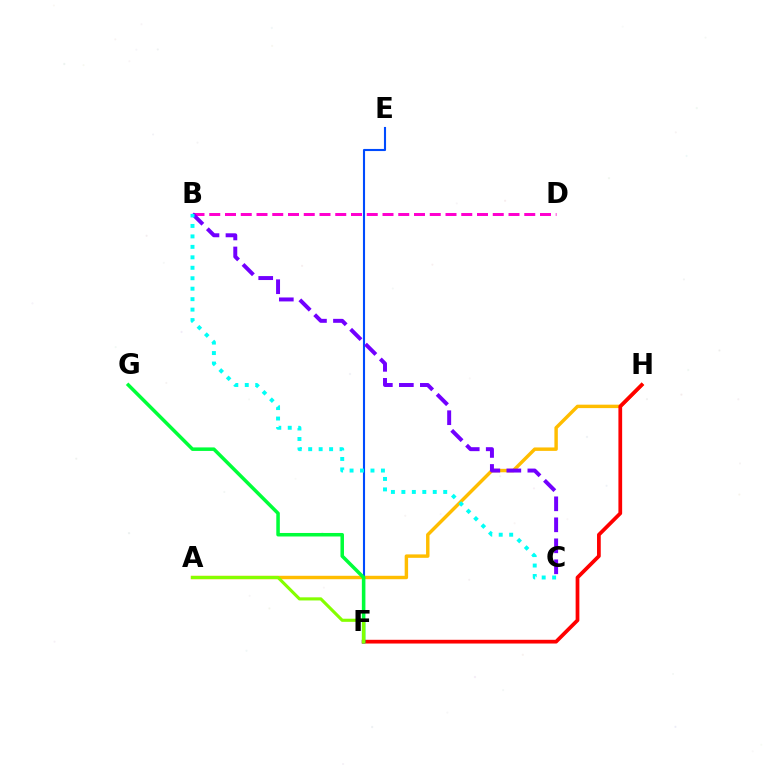{('A', 'H'): [{'color': '#ffbd00', 'line_style': 'solid', 'thickness': 2.47}], ('F', 'H'): [{'color': '#ff0000', 'line_style': 'solid', 'thickness': 2.69}], ('B', 'D'): [{'color': '#ff00cf', 'line_style': 'dashed', 'thickness': 2.14}], ('E', 'F'): [{'color': '#004bff', 'line_style': 'solid', 'thickness': 1.52}], ('F', 'G'): [{'color': '#00ff39', 'line_style': 'solid', 'thickness': 2.53}], ('A', 'F'): [{'color': '#84ff00', 'line_style': 'solid', 'thickness': 2.25}], ('B', 'C'): [{'color': '#7200ff', 'line_style': 'dashed', 'thickness': 2.85}, {'color': '#00fff6', 'line_style': 'dotted', 'thickness': 2.84}]}